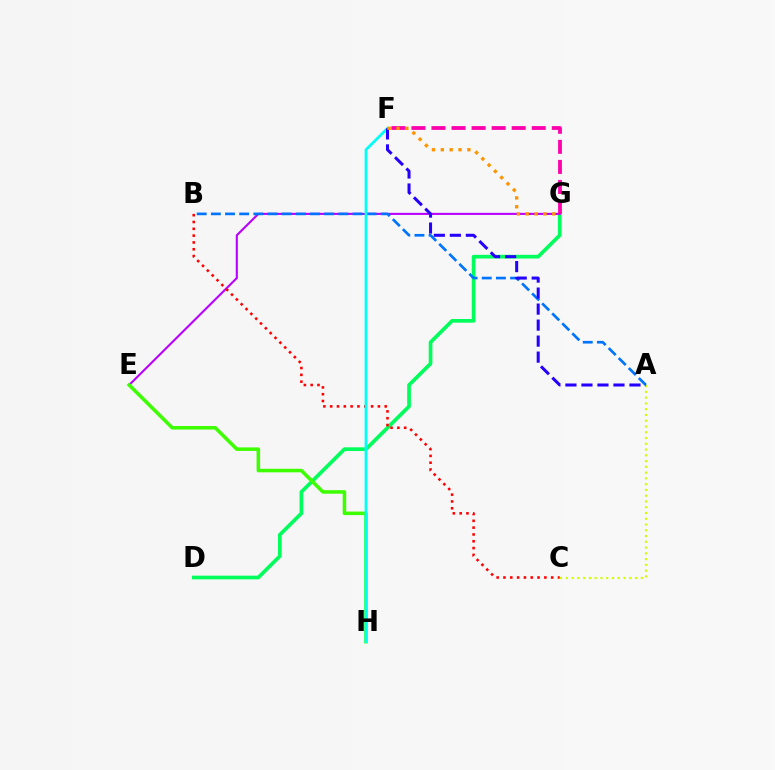{('A', 'C'): [{'color': '#d1ff00', 'line_style': 'dotted', 'thickness': 1.57}], ('D', 'G'): [{'color': '#00ff5c', 'line_style': 'solid', 'thickness': 2.66}], ('E', 'G'): [{'color': '#b900ff', 'line_style': 'solid', 'thickness': 1.51}], ('A', 'B'): [{'color': '#0074ff', 'line_style': 'dashed', 'thickness': 1.92}], ('B', 'C'): [{'color': '#ff0000', 'line_style': 'dotted', 'thickness': 1.85}], ('E', 'H'): [{'color': '#3dff00', 'line_style': 'solid', 'thickness': 2.54}], ('F', 'G'): [{'color': '#ff00ac', 'line_style': 'dashed', 'thickness': 2.72}, {'color': '#ff9400', 'line_style': 'dotted', 'thickness': 2.41}], ('F', 'H'): [{'color': '#00fff6', 'line_style': 'solid', 'thickness': 1.96}], ('A', 'F'): [{'color': '#2500ff', 'line_style': 'dashed', 'thickness': 2.17}]}